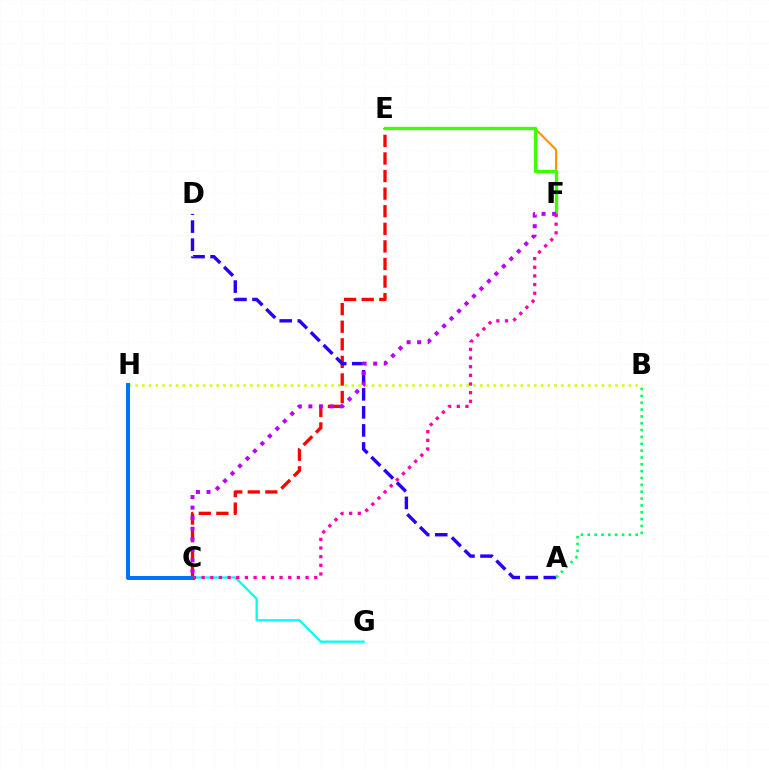{('B', 'H'): [{'color': '#d1ff00', 'line_style': 'dotted', 'thickness': 1.84}], ('E', 'F'): [{'color': '#ff9400', 'line_style': 'solid', 'thickness': 1.53}, {'color': '#3dff00', 'line_style': 'solid', 'thickness': 2.43}], ('C', 'E'): [{'color': '#ff0000', 'line_style': 'dashed', 'thickness': 2.39}], ('A', 'D'): [{'color': '#2500ff', 'line_style': 'dashed', 'thickness': 2.45}], ('C', 'G'): [{'color': '#00fff6', 'line_style': 'solid', 'thickness': 1.65}], ('C', 'H'): [{'color': '#0074ff', 'line_style': 'solid', 'thickness': 2.9}], ('A', 'B'): [{'color': '#00ff5c', 'line_style': 'dotted', 'thickness': 1.86}], ('C', 'F'): [{'color': '#ff00ac', 'line_style': 'dotted', 'thickness': 2.35}, {'color': '#b900ff', 'line_style': 'dotted', 'thickness': 2.87}]}